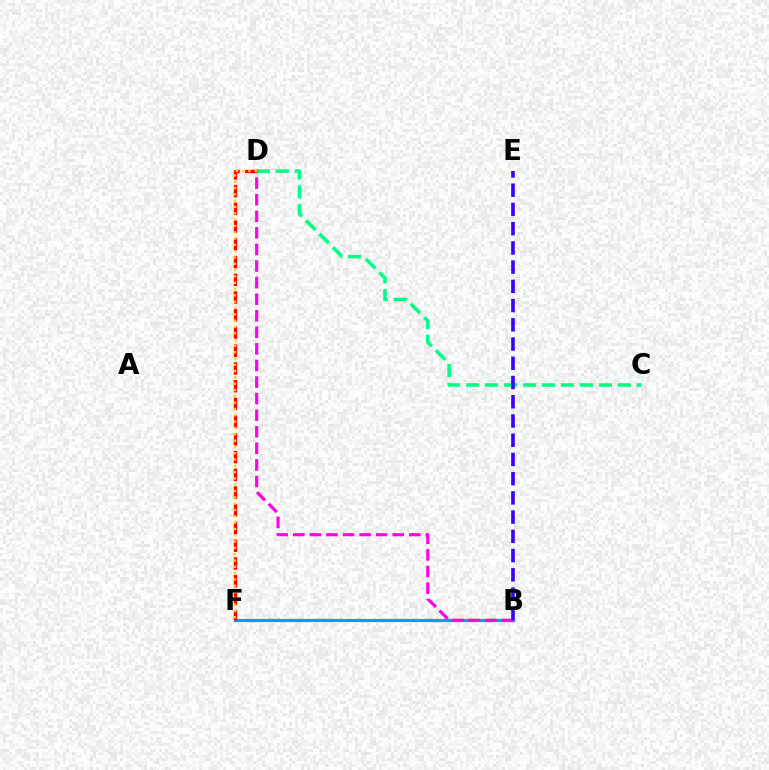{('B', 'F'): [{'color': '#4fff00', 'line_style': 'solid', 'thickness': 2.13}, {'color': '#009eff', 'line_style': 'solid', 'thickness': 2.31}], ('B', 'D'): [{'color': '#ff00ed', 'line_style': 'dashed', 'thickness': 2.25}], ('C', 'D'): [{'color': '#00ff86', 'line_style': 'dashed', 'thickness': 2.58}], ('D', 'F'): [{'color': '#ff0000', 'line_style': 'dashed', 'thickness': 2.41}, {'color': '#ffd500', 'line_style': 'dotted', 'thickness': 1.72}], ('B', 'E'): [{'color': '#3700ff', 'line_style': 'dashed', 'thickness': 2.61}]}